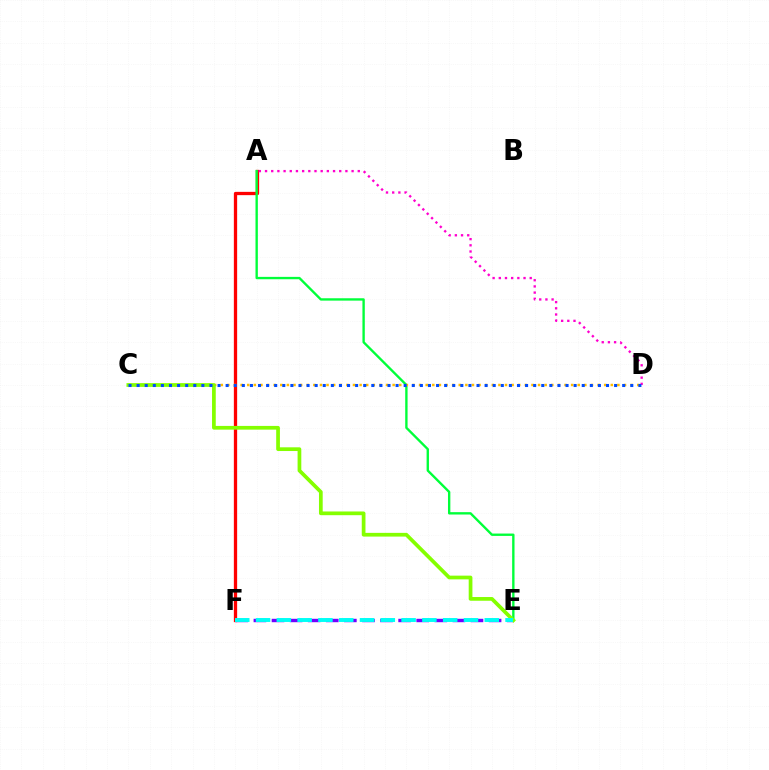{('E', 'F'): [{'color': '#7200ff', 'line_style': 'dashed', 'thickness': 2.46}, {'color': '#00fff6', 'line_style': 'dashed', 'thickness': 2.82}], ('A', 'F'): [{'color': '#ff0000', 'line_style': 'solid', 'thickness': 2.37}], ('A', 'D'): [{'color': '#ff00cf', 'line_style': 'dotted', 'thickness': 1.68}], ('A', 'E'): [{'color': '#00ff39', 'line_style': 'solid', 'thickness': 1.7}], ('C', 'D'): [{'color': '#ffbd00', 'line_style': 'dotted', 'thickness': 1.8}, {'color': '#004bff', 'line_style': 'dotted', 'thickness': 2.2}], ('C', 'E'): [{'color': '#84ff00', 'line_style': 'solid', 'thickness': 2.68}]}